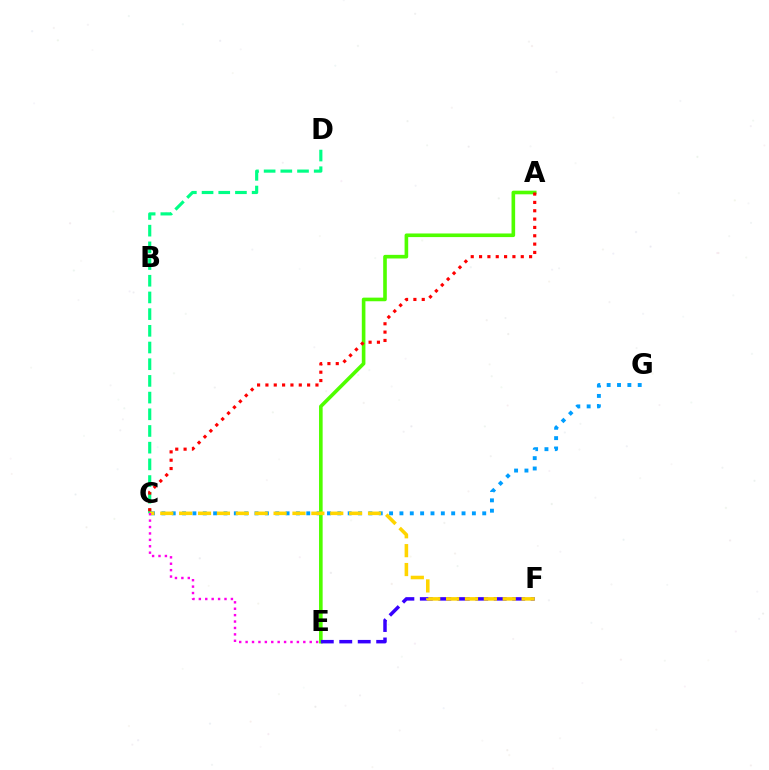{('C', 'D'): [{'color': '#00ff86', 'line_style': 'dashed', 'thickness': 2.27}], ('C', 'G'): [{'color': '#009eff', 'line_style': 'dotted', 'thickness': 2.81}], ('A', 'E'): [{'color': '#4fff00', 'line_style': 'solid', 'thickness': 2.6}], ('E', 'F'): [{'color': '#3700ff', 'line_style': 'dashed', 'thickness': 2.51}], ('C', 'F'): [{'color': '#ffd500', 'line_style': 'dashed', 'thickness': 2.57}], ('C', 'E'): [{'color': '#ff00ed', 'line_style': 'dotted', 'thickness': 1.74}], ('A', 'C'): [{'color': '#ff0000', 'line_style': 'dotted', 'thickness': 2.27}]}